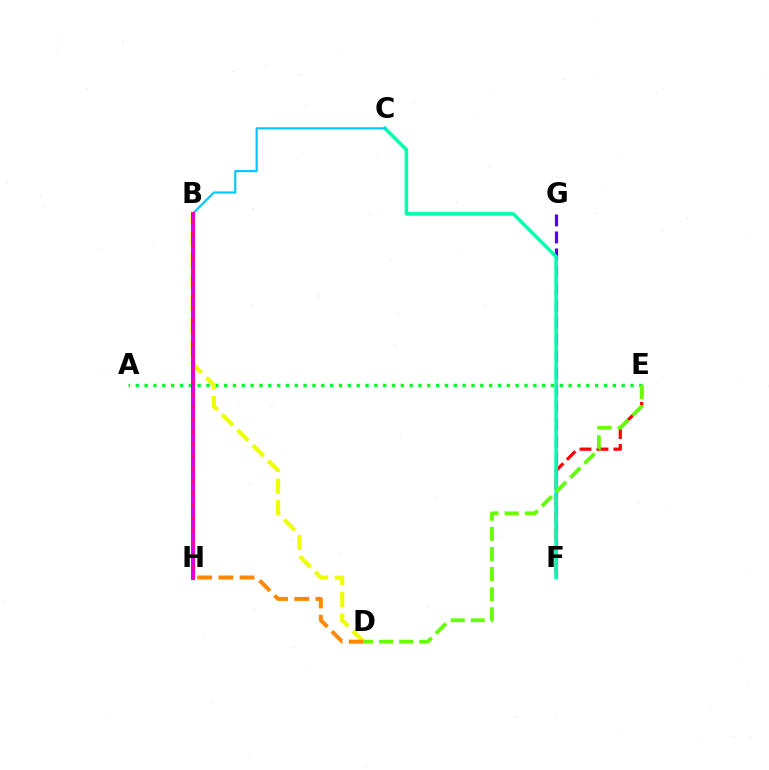{('F', 'G'): [{'color': '#4f00ff', 'line_style': 'dashed', 'thickness': 2.31}], ('B', 'H'): [{'color': '#003fff', 'line_style': 'dotted', 'thickness': 2.86}, {'color': '#ff00a0', 'line_style': 'solid', 'thickness': 2.89}, {'color': '#d600ff', 'line_style': 'dashed', 'thickness': 1.68}], ('E', 'F'): [{'color': '#ff0000', 'line_style': 'dashed', 'thickness': 2.31}], ('C', 'F'): [{'color': '#00ffaf', 'line_style': 'solid', 'thickness': 2.56}], ('A', 'E'): [{'color': '#00ff27', 'line_style': 'dotted', 'thickness': 2.4}], ('B', 'D'): [{'color': '#eeff00', 'line_style': 'dashed', 'thickness': 2.96}], ('D', 'E'): [{'color': '#66ff00', 'line_style': 'dashed', 'thickness': 2.73}], ('B', 'C'): [{'color': '#00c7ff', 'line_style': 'solid', 'thickness': 1.54}], ('D', 'H'): [{'color': '#ff8800', 'line_style': 'dashed', 'thickness': 2.88}]}